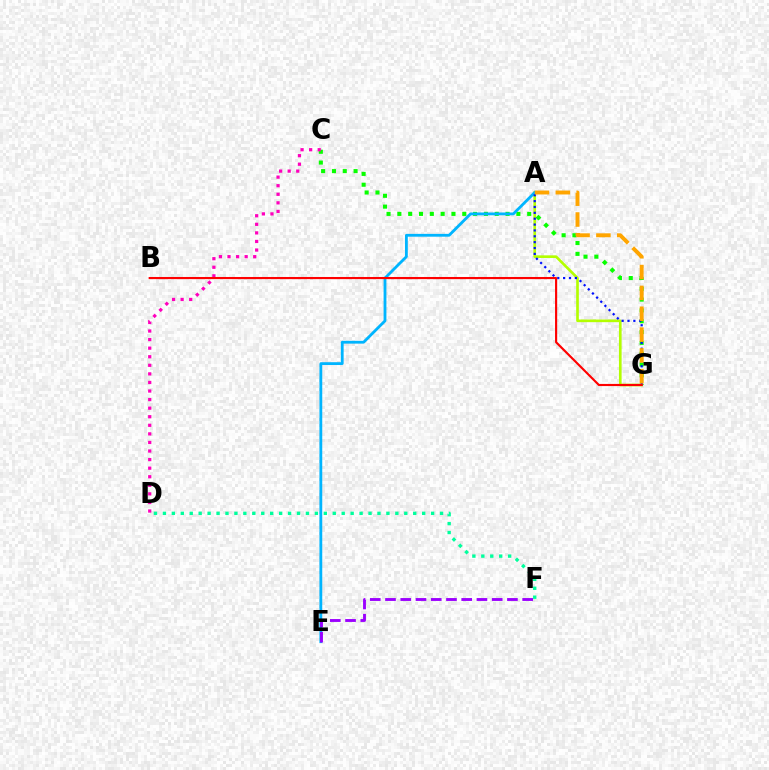{('C', 'G'): [{'color': '#08ff00', 'line_style': 'dotted', 'thickness': 2.94}], ('A', 'G'): [{'color': '#b3ff00', 'line_style': 'solid', 'thickness': 1.91}, {'color': '#0010ff', 'line_style': 'dotted', 'thickness': 1.59}, {'color': '#ffa500', 'line_style': 'dashed', 'thickness': 2.83}], ('A', 'E'): [{'color': '#00b5ff', 'line_style': 'solid', 'thickness': 2.03}], ('C', 'D'): [{'color': '#ff00bd', 'line_style': 'dotted', 'thickness': 2.33}], ('E', 'F'): [{'color': '#9b00ff', 'line_style': 'dashed', 'thickness': 2.07}], ('B', 'G'): [{'color': '#ff0000', 'line_style': 'solid', 'thickness': 1.54}], ('D', 'F'): [{'color': '#00ff9d', 'line_style': 'dotted', 'thickness': 2.43}]}